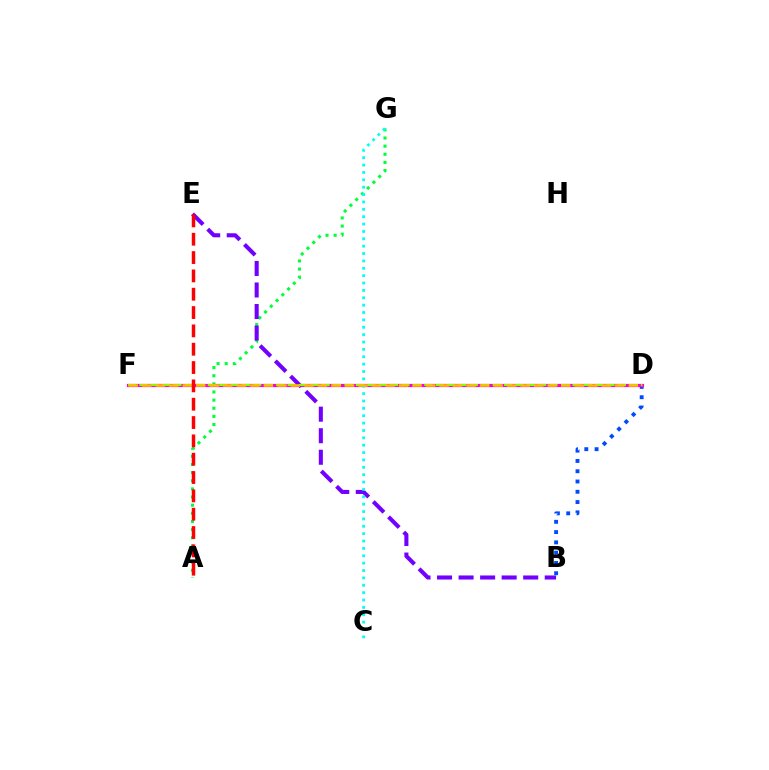{('A', 'G'): [{'color': '#00ff39', 'line_style': 'dotted', 'thickness': 2.21}], ('B', 'D'): [{'color': '#004bff', 'line_style': 'dotted', 'thickness': 2.79}], ('D', 'F'): [{'color': '#ff00cf', 'line_style': 'solid', 'thickness': 2.3}, {'color': '#84ff00', 'line_style': 'dashed', 'thickness': 1.55}, {'color': '#ffbd00', 'line_style': 'dashed', 'thickness': 1.84}], ('B', 'E'): [{'color': '#7200ff', 'line_style': 'dashed', 'thickness': 2.93}], ('C', 'G'): [{'color': '#00fff6', 'line_style': 'dotted', 'thickness': 2.0}], ('A', 'E'): [{'color': '#ff0000', 'line_style': 'dashed', 'thickness': 2.49}]}